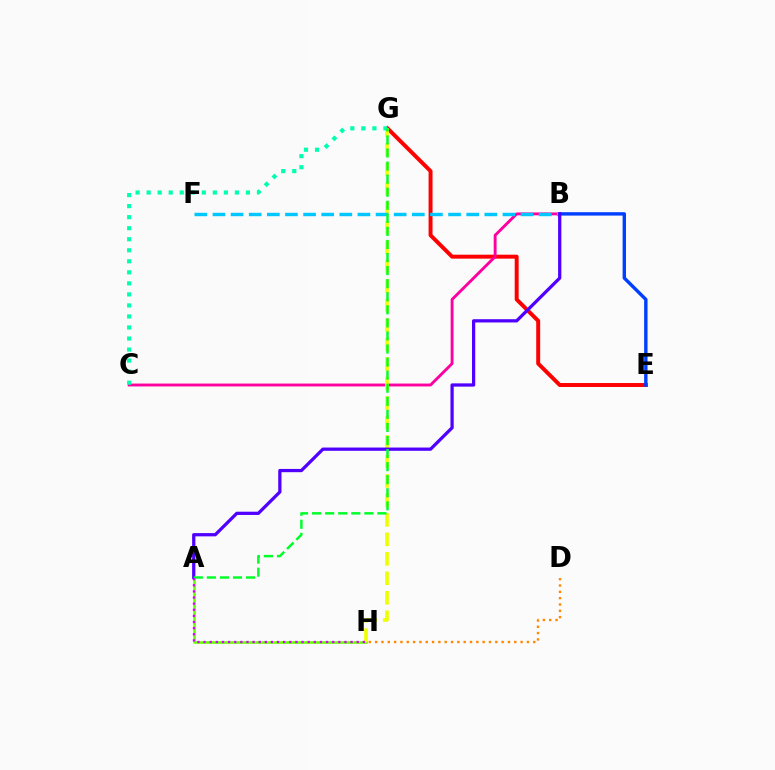{('E', 'G'): [{'color': '#ff0000', 'line_style': 'solid', 'thickness': 2.84}], ('D', 'H'): [{'color': '#ff8800', 'line_style': 'dotted', 'thickness': 1.72}], ('B', 'C'): [{'color': '#ff00a0', 'line_style': 'solid', 'thickness': 2.07}], ('A', 'H'): [{'color': '#66ff00', 'line_style': 'solid', 'thickness': 1.86}, {'color': '#d600ff', 'line_style': 'dotted', 'thickness': 1.66}], ('G', 'H'): [{'color': '#eeff00', 'line_style': 'dashed', 'thickness': 2.65}], ('C', 'G'): [{'color': '#00ffaf', 'line_style': 'dotted', 'thickness': 3.0}], ('B', 'E'): [{'color': '#003fff', 'line_style': 'solid', 'thickness': 2.44}], ('B', 'F'): [{'color': '#00c7ff', 'line_style': 'dashed', 'thickness': 2.46}], ('A', 'B'): [{'color': '#4f00ff', 'line_style': 'solid', 'thickness': 2.34}], ('A', 'G'): [{'color': '#00ff27', 'line_style': 'dashed', 'thickness': 1.78}]}